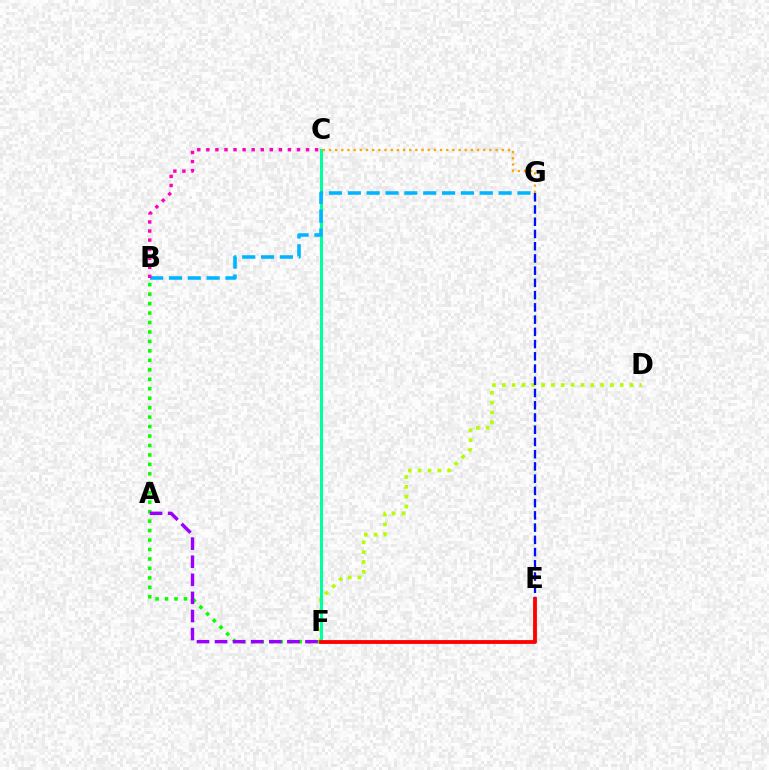{('B', 'F'): [{'color': '#08ff00', 'line_style': 'dotted', 'thickness': 2.57}], ('A', 'F'): [{'color': '#9b00ff', 'line_style': 'dashed', 'thickness': 2.46}], ('D', 'F'): [{'color': '#b3ff00', 'line_style': 'dotted', 'thickness': 2.67}], ('C', 'F'): [{'color': '#00ff9d', 'line_style': 'solid', 'thickness': 2.17}], ('C', 'G'): [{'color': '#ffa500', 'line_style': 'dotted', 'thickness': 1.68}], ('E', 'G'): [{'color': '#0010ff', 'line_style': 'dashed', 'thickness': 1.66}], ('E', 'F'): [{'color': '#ff0000', 'line_style': 'solid', 'thickness': 2.75}], ('B', 'G'): [{'color': '#00b5ff', 'line_style': 'dashed', 'thickness': 2.56}], ('B', 'C'): [{'color': '#ff00bd', 'line_style': 'dotted', 'thickness': 2.46}]}